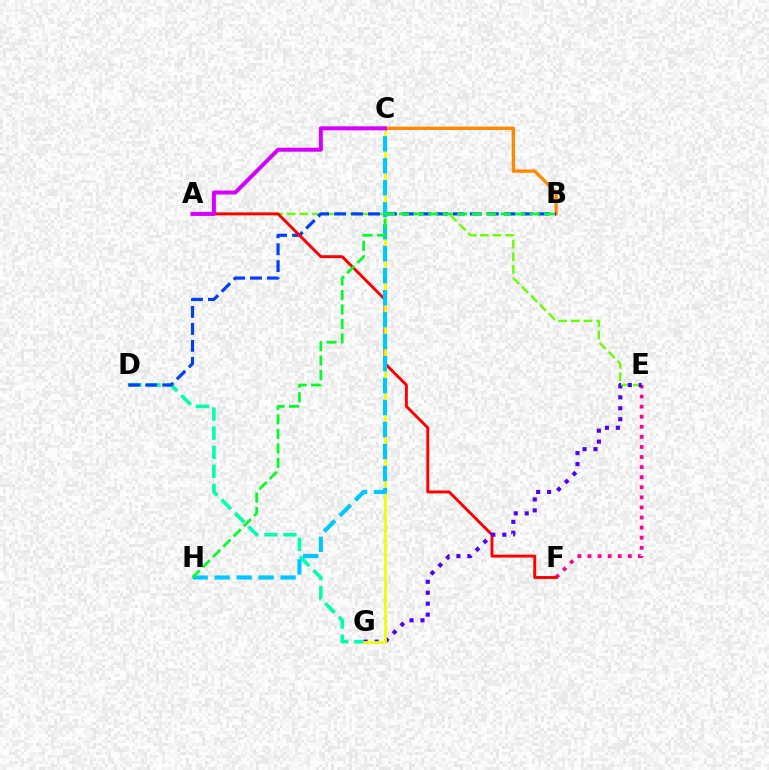{('A', 'E'): [{'color': '#66ff00', 'line_style': 'dashed', 'thickness': 1.71}], ('B', 'C'): [{'color': '#ff8800', 'line_style': 'solid', 'thickness': 2.39}], ('E', 'F'): [{'color': '#ff00a0', 'line_style': 'dotted', 'thickness': 2.74}], ('D', 'G'): [{'color': '#00ffaf', 'line_style': 'dashed', 'thickness': 2.59}], ('B', 'D'): [{'color': '#003fff', 'line_style': 'dashed', 'thickness': 2.3}], ('A', 'F'): [{'color': '#ff0000', 'line_style': 'solid', 'thickness': 2.1}], ('E', 'G'): [{'color': '#4f00ff', 'line_style': 'dotted', 'thickness': 2.97}], ('C', 'G'): [{'color': '#eeff00', 'line_style': 'solid', 'thickness': 1.96}], ('C', 'H'): [{'color': '#00c7ff', 'line_style': 'dashed', 'thickness': 2.99}], ('A', 'C'): [{'color': '#d600ff', 'line_style': 'solid', 'thickness': 2.88}], ('B', 'H'): [{'color': '#00ff27', 'line_style': 'dashed', 'thickness': 1.97}]}